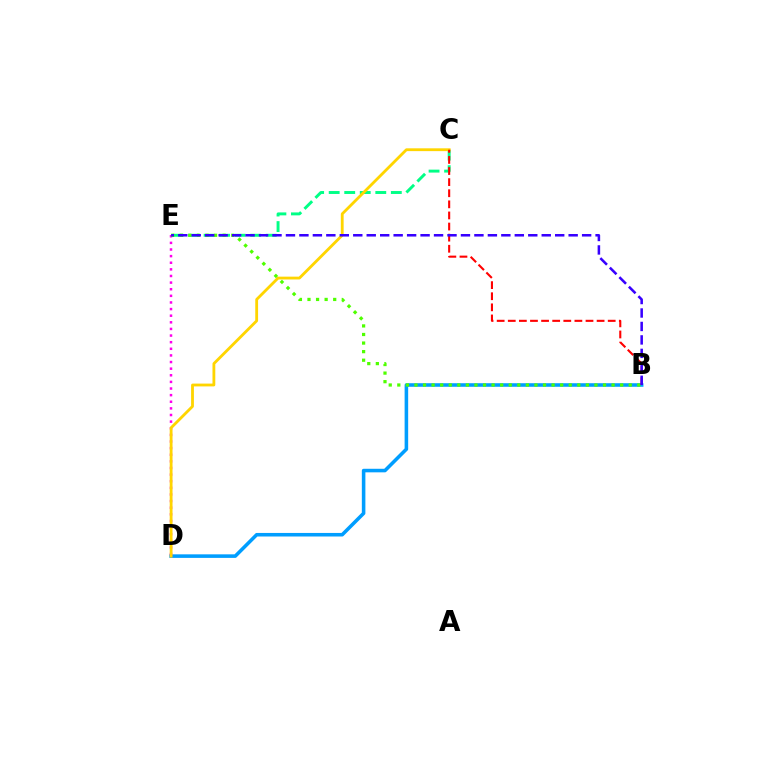{('B', 'D'): [{'color': '#009eff', 'line_style': 'solid', 'thickness': 2.56}], ('C', 'E'): [{'color': '#00ff86', 'line_style': 'dashed', 'thickness': 2.11}], ('D', 'E'): [{'color': '#ff00ed', 'line_style': 'dotted', 'thickness': 1.8}], ('C', 'D'): [{'color': '#ffd500', 'line_style': 'solid', 'thickness': 2.03}], ('B', 'E'): [{'color': '#4fff00', 'line_style': 'dotted', 'thickness': 2.33}, {'color': '#3700ff', 'line_style': 'dashed', 'thickness': 1.83}], ('B', 'C'): [{'color': '#ff0000', 'line_style': 'dashed', 'thickness': 1.51}]}